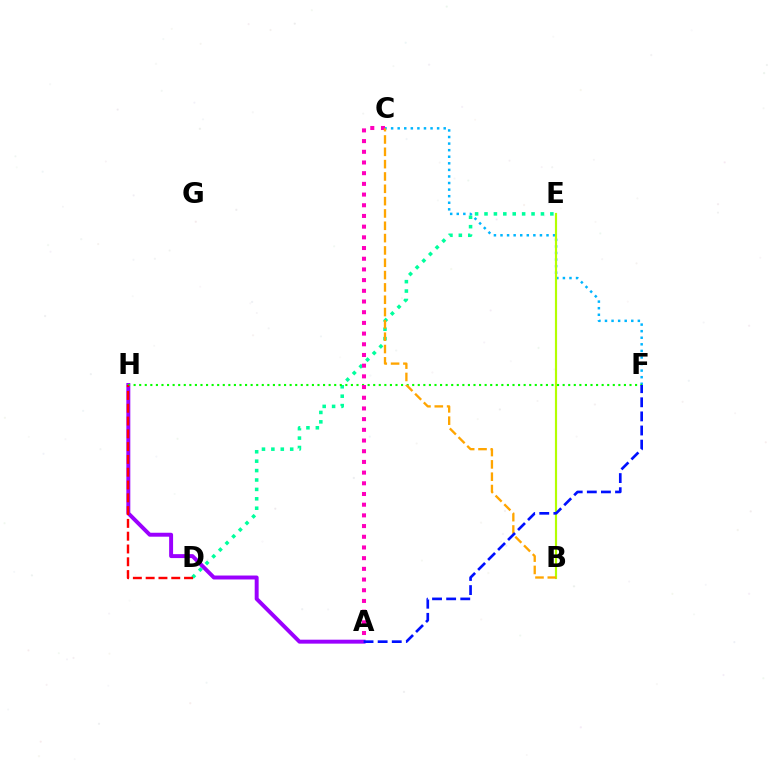{('A', 'H'): [{'color': '#9b00ff', 'line_style': 'solid', 'thickness': 2.84}], ('C', 'F'): [{'color': '#00b5ff', 'line_style': 'dotted', 'thickness': 1.79}], ('B', 'E'): [{'color': '#b3ff00', 'line_style': 'solid', 'thickness': 1.56}], ('D', 'E'): [{'color': '#00ff9d', 'line_style': 'dotted', 'thickness': 2.56}], ('F', 'H'): [{'color': '#08ff00', 'line_style': 'dotted', 'thickness': 1.51}], ('A', 'C'): [{'color': '#ff00bd', 'line_style': 'dotted', 'thickness': 2.91}], ('B', 'C'): [{'color': '#ffa500', 'line_style': 'dashed', 'thickness': 1.67}], ('D', 'H'): [{'color': '#ff0000', 'line_style': 'dashed', 'thickness': 1.74}], ('A', 'F'): [{'color': '#0010ff', 'line_style': 'dashed', 'thickness': 1.92}]}